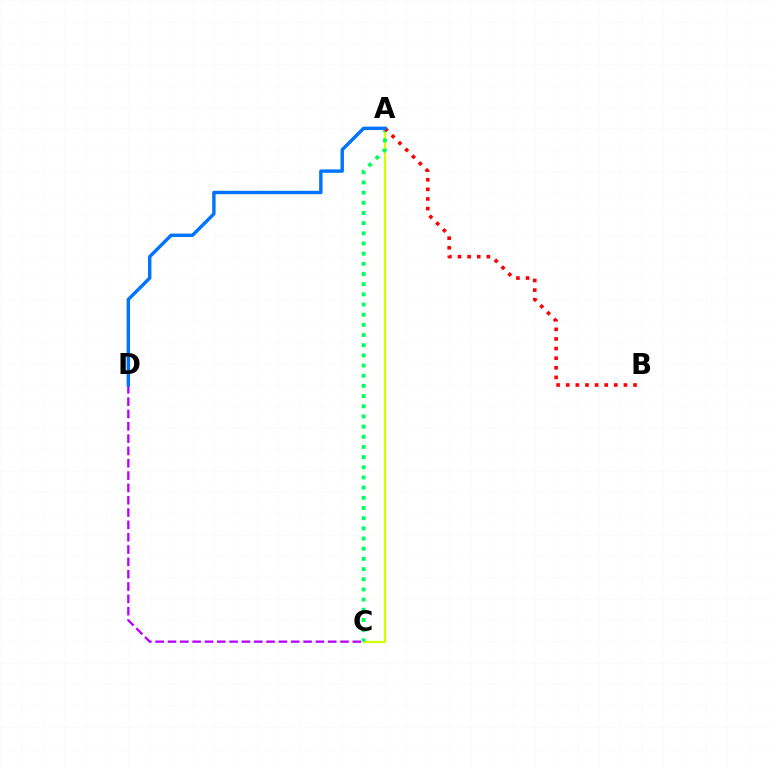{('A', 'C'): [{'color': '#d1ff00', 'line_style': 'solid', 'thickness': 1.64}, {'color': '#00ff5c', 'line_style': 'dotted', 'thickness': 2.76}], ('C', 'D'): [{'color': '#b900ff', 'line_style': 'dashed', 'thickness': 1.67}], ('A', 'B'): [{'color': '#ff0000', 'line_style': 'dotted', 'thickness': 2.61}], ('A', 'D'): [{'color': '#0074ff', 'line_style': 'solid', 'thickness': 2.45}]}